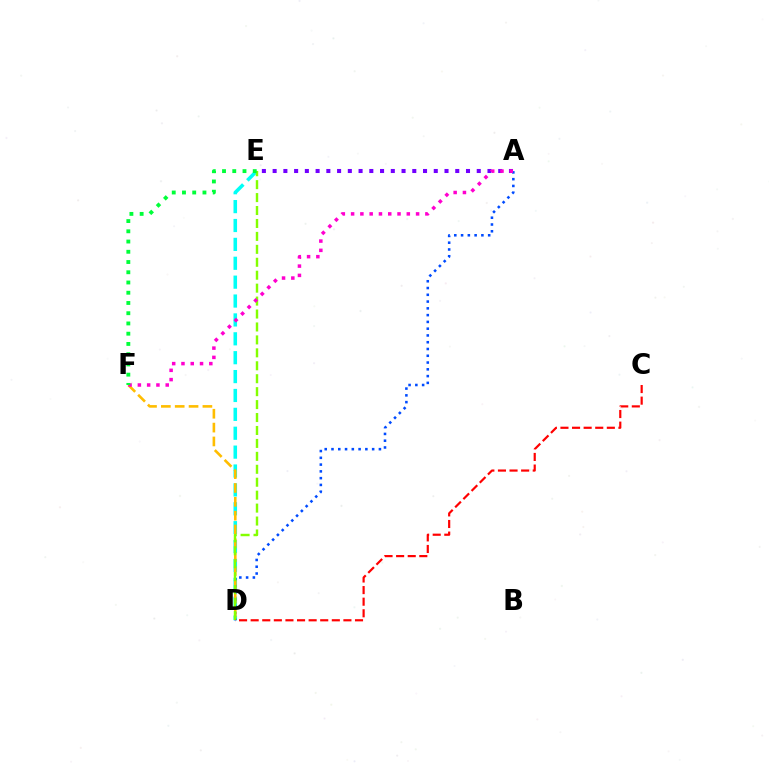{('D', 'E'): [{'color': '#00fff6', 'line_style': 'dashed', 'thickness': 2.57}, {'color': '#84ff00', 'line_style': 'dashed', 'thickness': 1.76}], ('A', 'E'): [{'color': '#7200ff', 'line_style': 'dotted', 'thickness': 2.92}], ('A', 'D'): [{'color': '#004bff', 'line_style': 'dotted', 'thickness': 1.84}], ('D', 'F'): [{'color': '#ffbd00', 'line_style': 'dashed', 'thickness': 1.88}], ('A', 'F'): [{'color': '#ff00cf', 'line_style': 'dotted', 'thickness': 2.52}], ('E', 'F'): [{'color': '#00ff39', 'line_style': 'dotted', 'thickness': 2.78}], ('C', 'D'): [{'color': '#ff0000', 'line_style': 'dashed', 'thickness': 1.58}]}